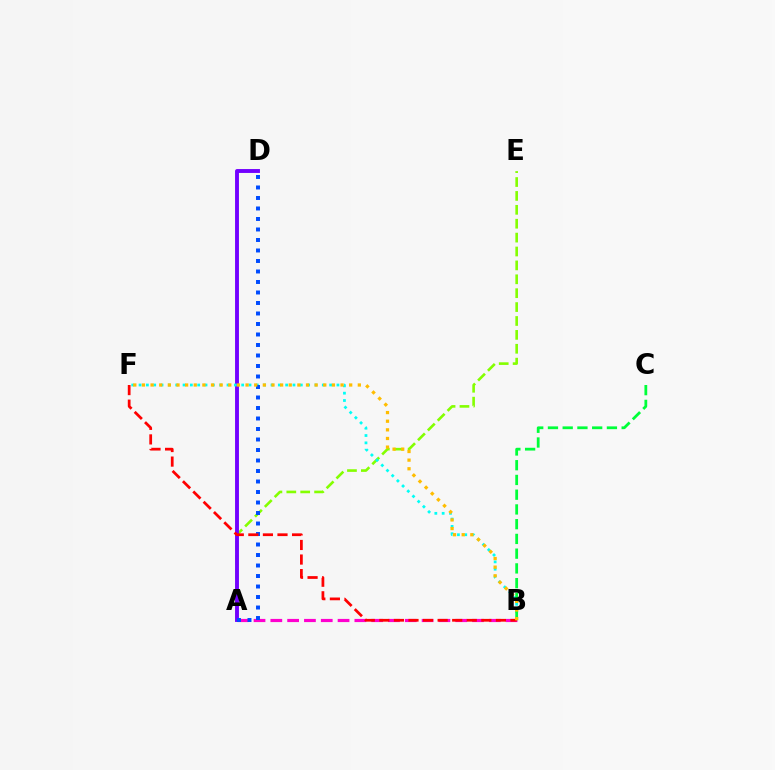{('A', 'E'): [{'color': '#84ff00', 'line_style': 'dashed', 'thickness': 1.89}], ('A', 'B'): [{'color': '#ff00cf', 'line_style': 'dashed', 'thickness': 2.28}], ('A', 'D'): [{'color': '#7200ff', 'line_style': 'solid', 'thickness': 2.8}, {'color': '#004bff', 'line_style': 'dotted', 'thickness': 2.85}], ('B', 'F'): [{'color': '#00fff6', 'line_style': 'dotted', 'thickness': 1.99}, {'color': '#ff0000', 'line_style': 'dashed', 'thickness': 1.98}, {'color': '#ffbd00', 'line_style': 'dotted', 'thickness': 2.35}], ('B', 'C'): [{'color': '#00ff39', 'line_style': 'dashed', 'thickness': 2.0}]}